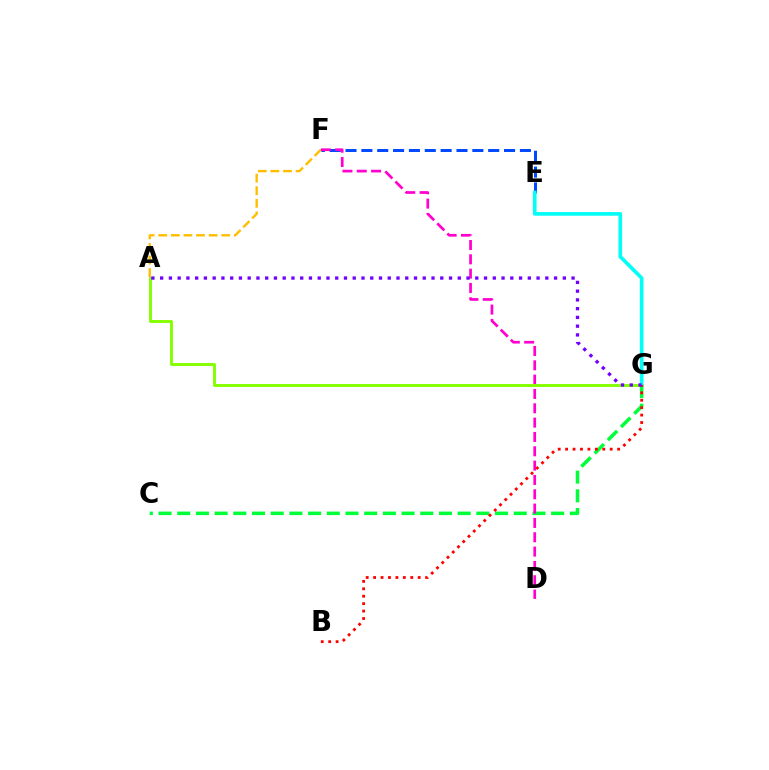{('E', 'F'): [{'color': '#004bff', 'line_style': 'dashed', 'thickness': 2.15}], ('A', 'F'): [{'color': '#ffbd00', 'line_style': 'dashed', 'thickness': 1.71}], ('C', 'G'): [{'color': '#00ff39', 'line_style': 'dashed', 'thickness': 2.54}], ('D', 'F'): [{'color': '#ff00cf', 'line_style': 'dashed', 'thickness': 1.95}], ('A', 'G'): [{'color': '#84ff00', 'line_style': 'solid', 'thickness': 2.09}, {'color': '#7200ff', 'line_style': 'dotted', 'thickness': 2.38}], ('E', 'G'): [{'color': '#00fff6', 'line_style': 'solid', 'thickness': 2.63}], ('B', 'G'): [{'color': '#ff0000', 'line_style': 'dotted', 'thickness': 2.02}]}